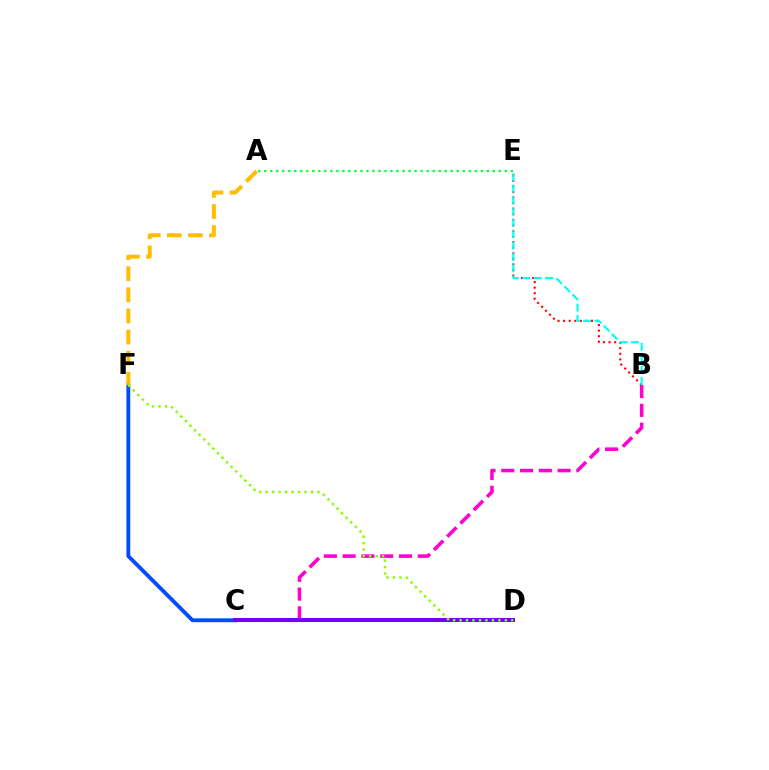{('C', 'F'): [{'color': '#004bff', 'line_style': 'solid', 'thickness': 2.77}], ('B', 'E'): [{'color': '#ff0000', 'line_style': 'dotted', 'thickness': 1.51}, {'color': '#00fff6', 'line_style': 'dashed', 'thickness': 1.54}], ('A', 'F'): [{'color': '#ffbd00', 'line_style': 'dashed', 'thickness': 2.87}], ('B', 'C'): [{'color': '#ff00cf', 'line_style': 'dashed', 'thickness': 2.55}], ('C', 'D'): [{'color': '#7200ff', 'line_style': 'solid', 'thickness': 2.91}], ('D', 'F'): [{'color': '#84ff00', 'line_style': 'dotted', 'thickness': 1.76}], ('A', 'E'): [{'color': '#00ff39', 'line_style': 'dotted', 'thickness': 1.63}]}